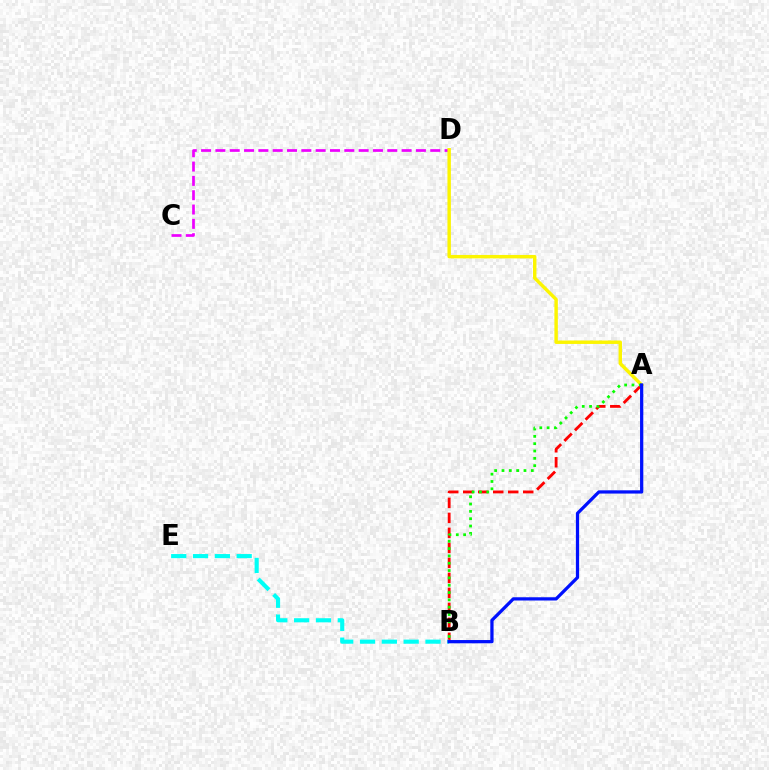{('C', 'D'): [{'color': '#ee00ff', 'line_style': 'dashed', 'thickness': 1.95}], ('A', 'D'): [{'color': '#fcf500', 'line_style': 'solid', 'thickness': 2.47}], ('A', 'B'): [{'color': '#ff0000', 'line_style': 'dashed', 'thickness': 2.04}, {'color': '#08ff00', 'line_style': 'dotted', 'thickness': 1.99}, {'color': '#0010ff', 'line_style': 'solid', 'thickness': 2.34}], ('B', 'E'): [{'color': '#00fff6', 'line_style': 'dashed', 'thickness': 2.96}]}